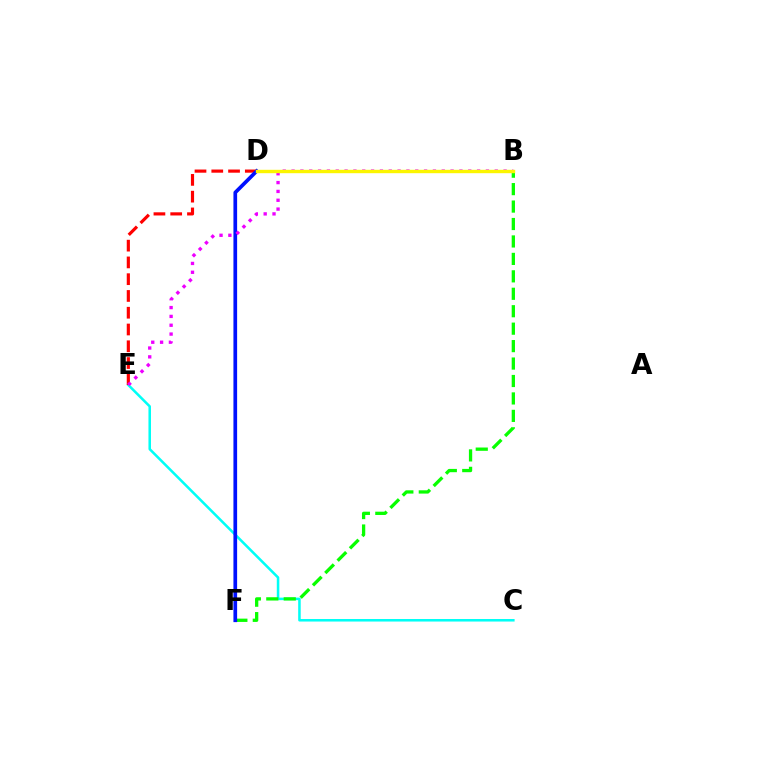{('C', 'E'): [{'color': '#00fff6', 'line_style': 'solid', 'thickness': 1.83}], ('B', 'F'): [{'color': '#08ff00', 'line_style': 'dashed', 'thickness': 2.37}], ('D', 'E'): [{'color': '#ff0000', 'line_style': 'dashed', 'thickness': 2.28}], ('D', 'F'): [{'color': '#0010ff', 'line_style': 'solid', 'thickness': 2.65}], ('B', 'E'): [{'color': '#ee00ff', 'line_style': 'dotted', 'thickness': 2.4}], ('B', 'D'): [{'color': '#fcf500', 'line_style': 'solid', 'thickness': 2.44}]}